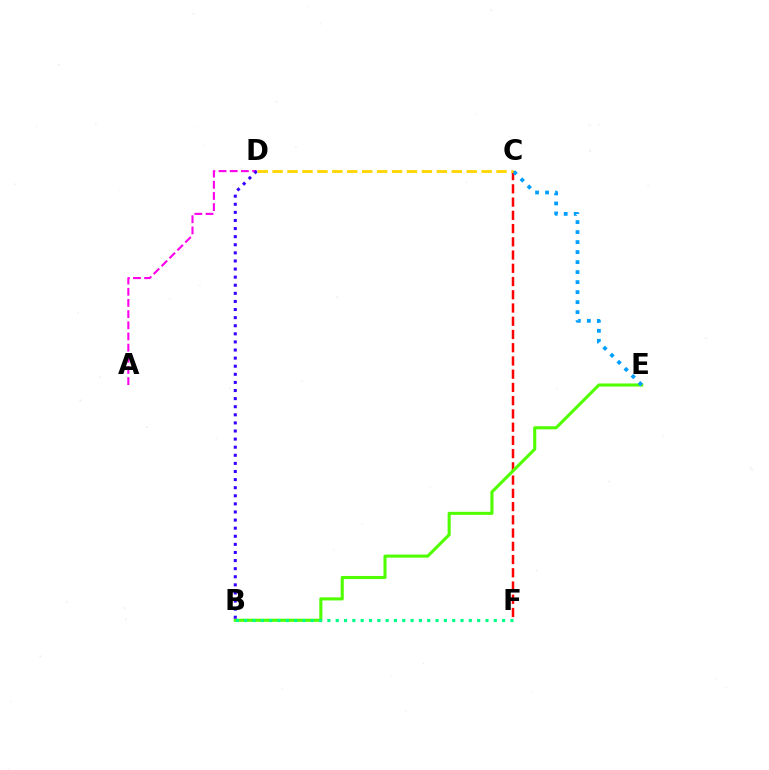{('C', 'F'): [{'color': '#ff0000', 'line_style': 'dashed', 'thickness': 1.8}], ('B', 'E'): [{'color': '#4fff00', 'line_style': 'solid', 'thickness': 2.22}], ('A', 'D'): [{'color': '#ff00ed', 'line_style': 'dashed', 'thickness': 1.52}], ('C', 'E'): [{'color': '#009eff', 'line_style': 'dotted', 'thickness': 2.72}], ('B', 'D'): [{'color': '#3700ff', 'line_style': 'dotted', 'thickness': 2.2}], ('C', 'D'): [{'color': '#ffd500', 'line_style': 'dashed', 'thickness': 2.03}], ('B', 'F'): [{'color': '#00ff86', 'line_style': 'dotted', 'thickness': 2.26}]}